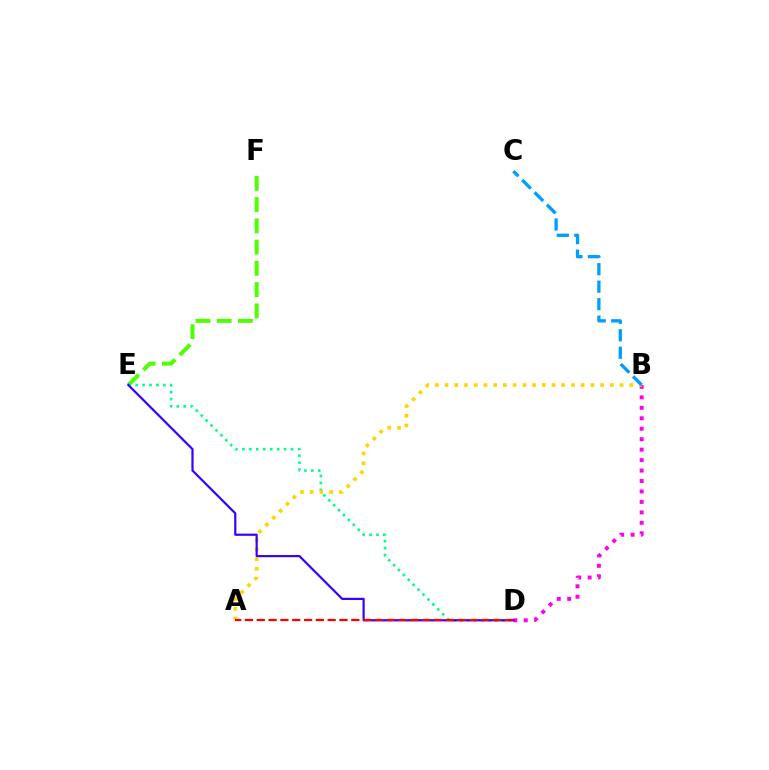{('B', 'D'): [{'color': '#ff00ed', 'line_style': 'dotted', 'thickness': 2.84}], ('E', 'F'): [{'color': '#4fff00', 'line_style': 'dashed', 'thickness': 2.89}], ('D', 'E'): [{'color': '#00ff86', 'line_style': 'dotted', 'thickness': 1.89}, {'color': '#3700ff', 'line_style': 'solid', 'thickness': 1.58}], ('A', 'B'): [{'color': '#ffd500', 'line_style': 'dotted', 'thickness': 2.64}], ('B', 'C'): [{'color': '#009eff', 'line_style': 'dashed', 'thickness': 2.38}], ('A', 'D'): [{'color': '#ff0000', 'line_style': 'dashed', 'thickness': 1.6}]}